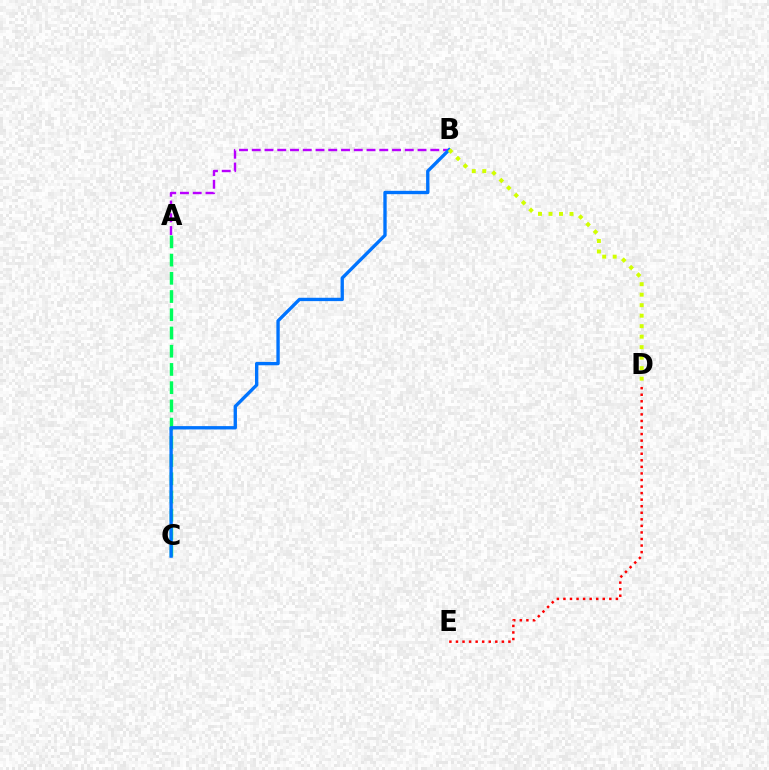{('A', 'C'): [{'color': '#00ff5c', 'line_style': 'dashed', 'thickness': 2.48}], ('A', 'B'): [{'color': '#b900ff', 'line_style': 'dashed', 'thickness': 1.73}], ('B', 'C'): [{'color': '#0074ff', 'line_style': 'solid', 'thickness': 2.41}], ('B', 'D'): [{'color': '#d1ff00', 'line_style': 'dotted', 'thickness': 2.85}], ('D', 'E'): [{'color': '#ff0000', 'line_style': 'dotted', 'thickness': 1.78}]}